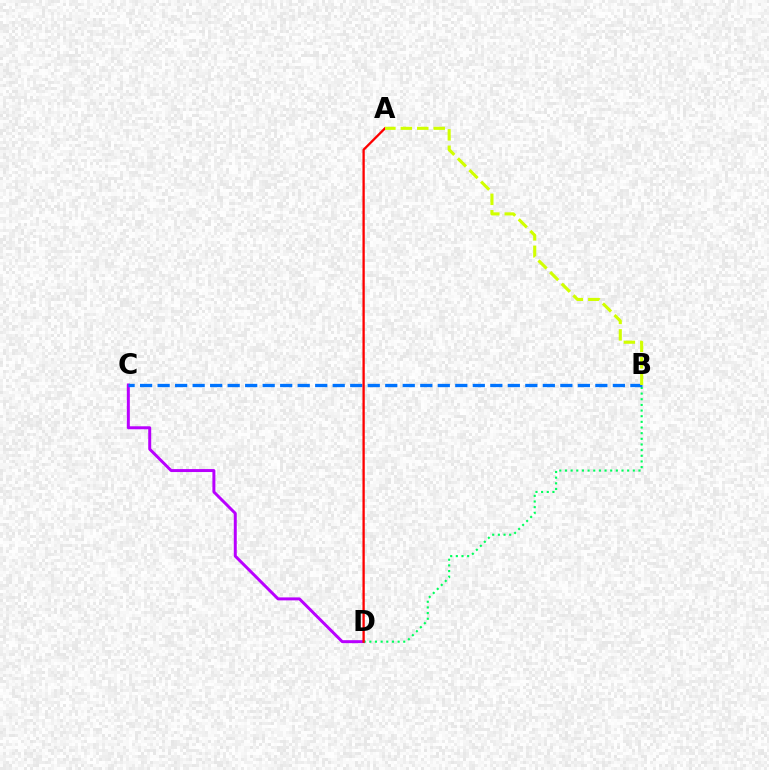{('C', 'D'): [{'color': '#b900ff', 'line_style': 'solid', 'thickness': 2.14}], ('B', 'D'): [{'color': '#00ff5c', 'line_style': 'dotted', 'thickness': 1.54}], ('B', 'C'): [{'color': '#0074ff', 'line_style': 'dashed', 'thickness': 2.38}], ('A', 'D'): [{'color': '#ff0000', 'line_style': 'solid', 'thickness': 1.66}], ('A', 'B'): [{'color': '#d1ff00', 'line_style': 'dashed', 'thickness': 2.23}]}